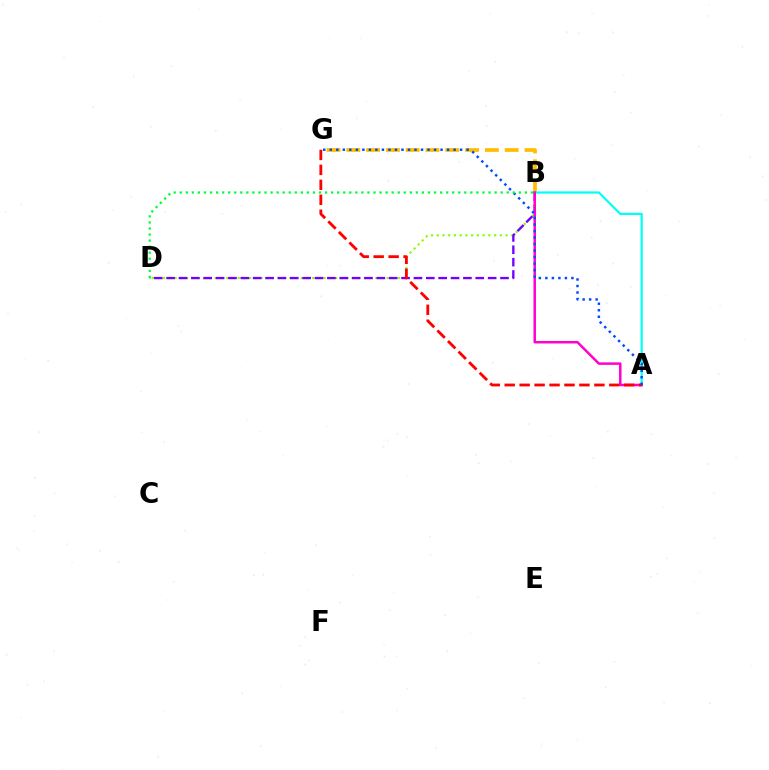{('B', 'G'): [{'color': '#ffbd00', 'line_style': 'dashed', 'thickness': 2.69}], ('B', 'D'): [{'color': '#84ff00', 'line_style': 'dotted', 'thickness': 1.56}, {'color': '#7200ff', 'line_style': 'dashed', 'thickness': 1.68}, {'color': '#00ff39', 'line_style': 'dotted', 'thickness': 1.64}], ('A', 'B'): [{'color': '#00fff6', 'line_style': 'solid', 'thickness': 1.59}, {'color': '#ff00cf', 'line_style': 'solid', 'thickness': 1.79}], ('A', 'G'): [{'color': '#ff0000', 'line_style': 'dashed', 'thickness': 2.03}, {'color': '#004bff', 'line_style': 'dotted', 'thickness': 1.77}]}